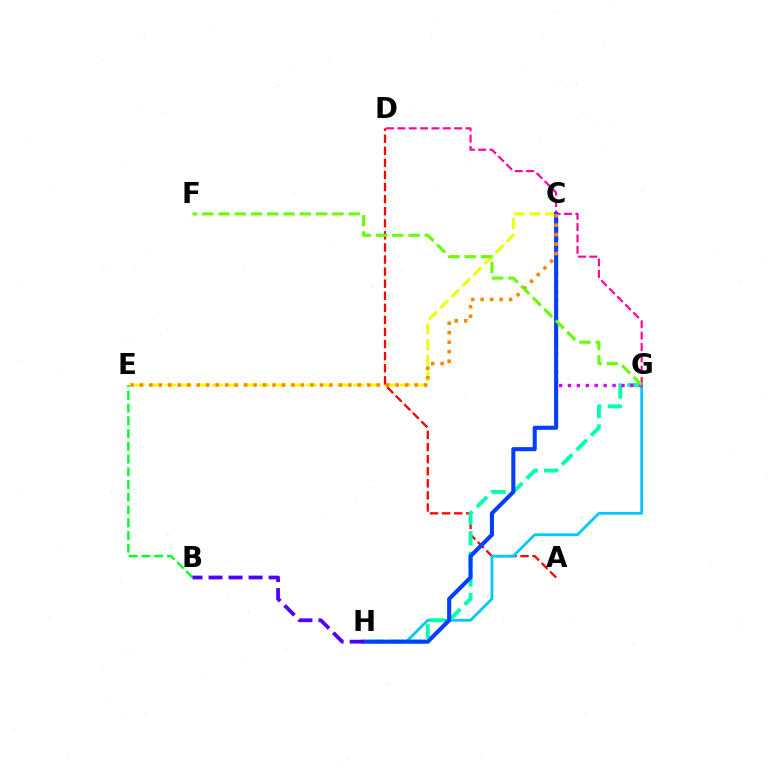{('C', 'E'): [{'color': '#eeff00', 'line_style': 'dashed', 'thickness': 2.13}, {'color': '#ff8800', 'line_style': 'dotted', 'thickness': 2.57}], ('A', 'D'): [{'color': '#ff0000', 'line_style': 'dashed', 'thickness': 1.64}], ('G', 'H'): [{'color': '#00c7ff', 'line_style': 'solid', 'thickness': 2.0}, {'color': '#00ffaf', 'line_style': 'dashed', 'thickness': 2.79}], ('D', 'G'): [{'color': '#ff00a0', 'line_style': 'dashed', 'thickness': 1.54}], ('C', 'G'): [{'color': '#d600ff', 'line_style': 'dotted', 'thickness': 2.42}], ('C', 'H'): [{'color': '#003fff', 'line_style': 'solid', 'thickness': 2.93}], ('B', 'E'): [{'color': '#00ff27', 'line_style': 'dashed', 'thickness': 1.73}], ('F', 'G'): [{'color': '#66ff00', 'line_style': 'dashed', 'thickness': 2.21}], ('B', 'H'): [{'color': '#4f00ff', 'line_style': 'dashed', 'thickness': 2.72}]}